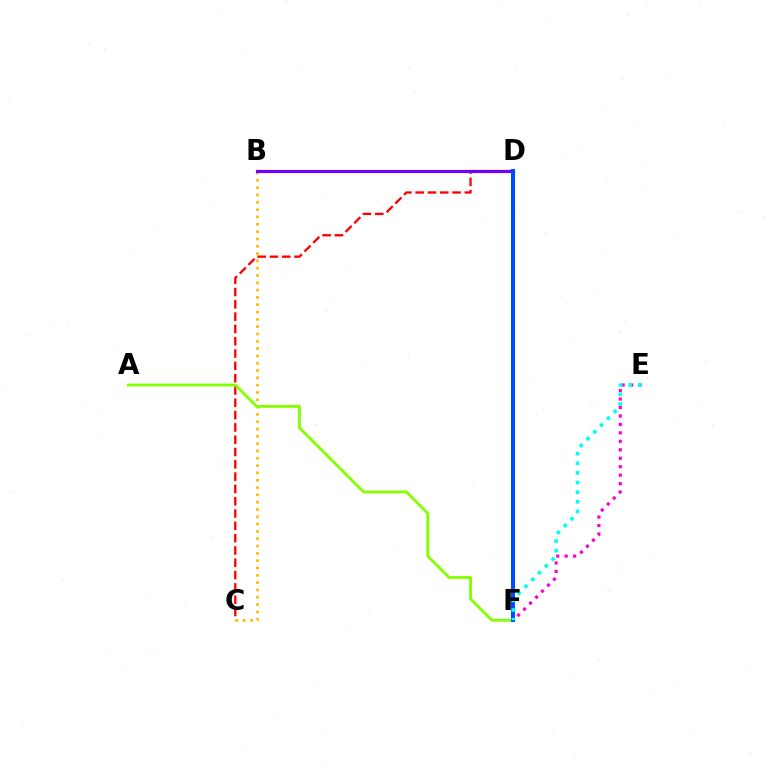{('C', 'D'): [{'color': '#ff0000', 'line_style': 'dashed', 'thickness': 1.67}], ('E', 'F'): [{'color': '#ff00cf', 'line_style': 'dotted', 'thickness': 2.3}, {'color': '#00fff6', 'line_style': 'dotted', 'thickness': 2.62}], ('D', 'F'): [{'color': '#00ff39', 'line_style': 'dashed', 'thickness': 2.71}, {'color': '#004bff', 'line_style': 'solid', 'thickness': 2.9}], ('B', 'C'): [{'color': '#ffbd00', 'line_style': 'dotted', 'thickness': 1.99}], ('A', 'F'): [{'color': '#84ff00', 'line_style': 'solid', 'thickness': 2.04}], ('B', 'D'): [{'color': '#7200ff', 'line_style': 'solid', 'thickness': 2.28}]}